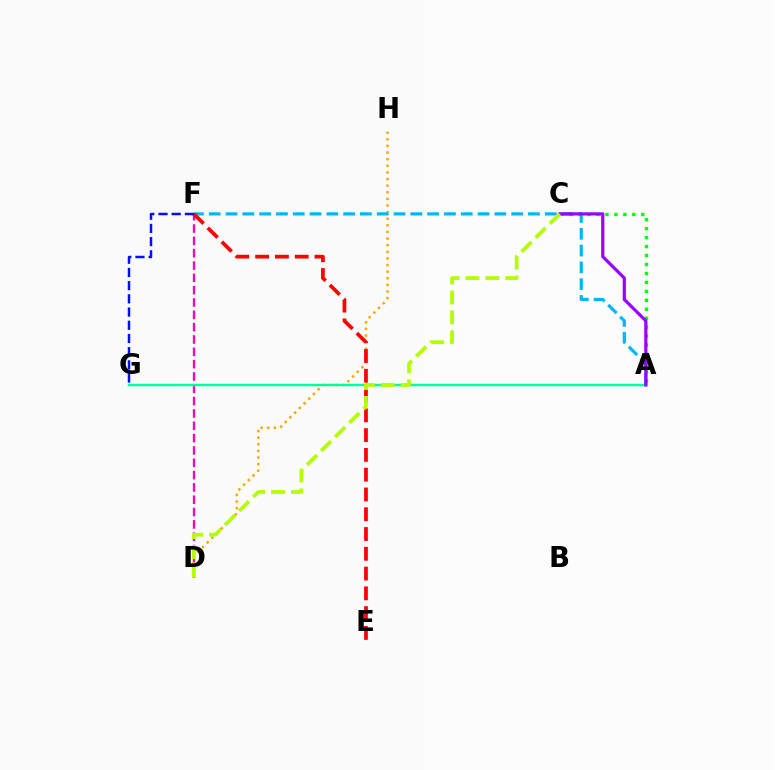{('D', 'F'): [{'color': '#ff00bd', 'line_style': 'dashed', 'thickness': 1.67}], ('D', 'H'): [{'color': '#ffa500', 'line_style': 'dotted', 'thickness': 1.8}], ('A', 'C'): [{'color': '#08ff00', 'line_style': 'dotted', 'thickness': 2.43}, {'color': '#9b00ff', 'line_style': 'solid', 'thickness': 2.29}], ('A', 'F'): [{'color': '#00b5ff', 'line_style': 'dashed', 'thickness': 2.28}], ('A', 'G'): [{'color': '#00ff9d', 'line_style': 'solid', 'thickness': 1.75}], ('E', 'F'): [{'color': '#ff0000', 'line_style': 'dashed', 'thickness': 2.69}], ('F', 'G'): [{'color': '#0010ff', 'line_style': 'dashed', 'thickness': 1.79}], ('C', 'D'): [{'color': '#b3ff00', 'line_style': 'dashed', 'thickness': 2.7}]}